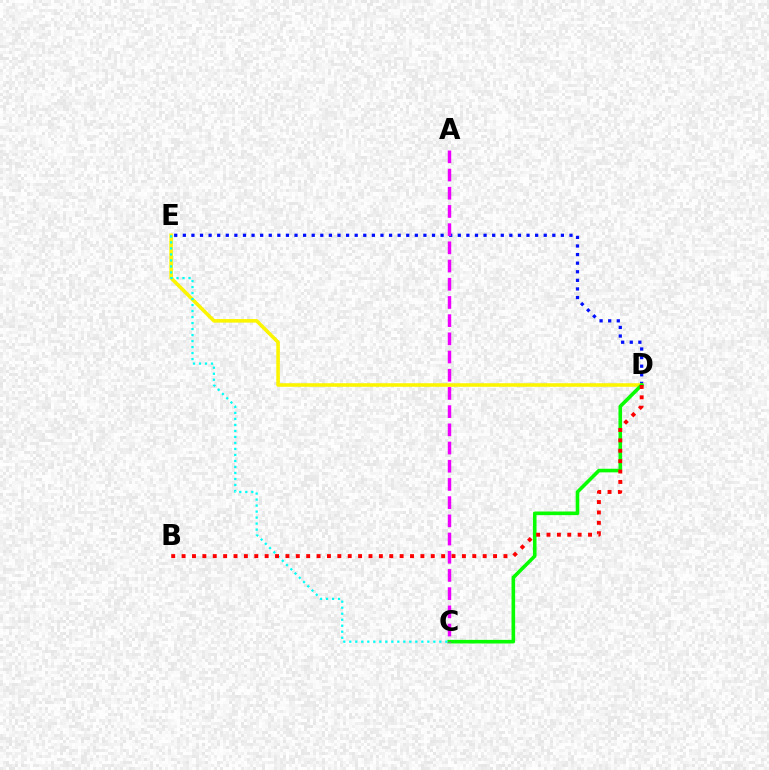{('D', 'E'): [{'color': '#0010ff', 'line_style': 'dotted', 'thickness': 2.33}, {'color': '#fcf500', 'line_style': 'solid', 'thickness': 2.57}], ('C', 'D'): [{'color': '#08ff00', 'line_style': 'solid', 'thickness': 2.59}], ('A', 'C'): [{'color': '#ee00ff', 'line_style': 'dashed', 'thickness': 2.47}], ('C', 'E'): [{'color': '#00fff6', 'line_style': 'dotted', 'thickness': 1.63}], ('B', 'D'): [{'color': '#ff0000', 'line_style': 'dotted', 'thickness': 2.82}]}